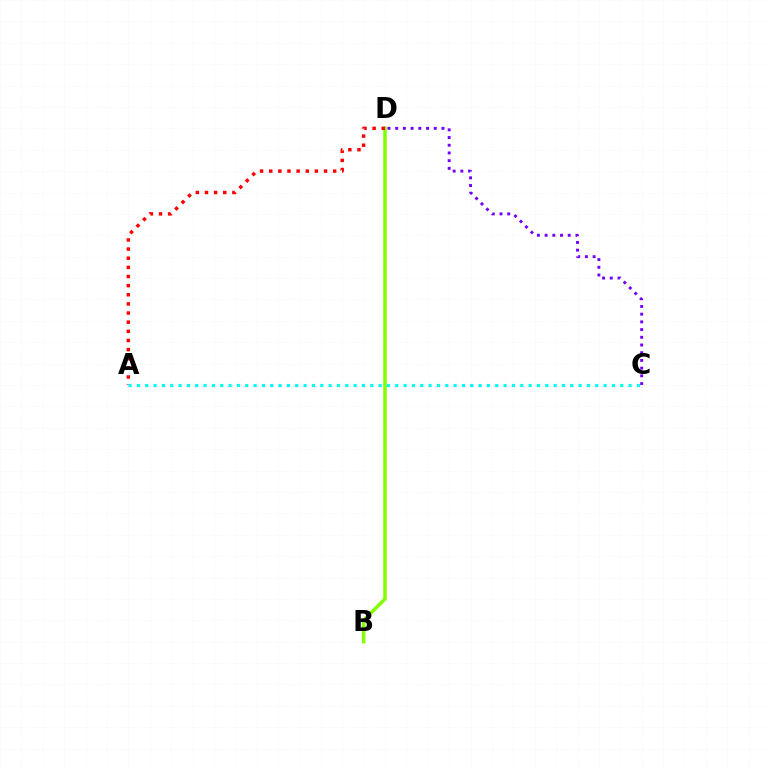{('B', 'D'): [{'color': '#84ff00', 'line_style': 'solid', 'thickness': 2.54}], ('A', 'D'): [{'color': '#ff0000', 'line_style': 'dotted', 'thickness': 2.48}], ('C', 'D'): [{'color': '#7200ff', 'line_style': 'dotted', 'thickness': 2.09}], ('A', 'C'): [{'color': '#00fff6', 'line_style': 'dotted', 'thickness': 2.26}]}